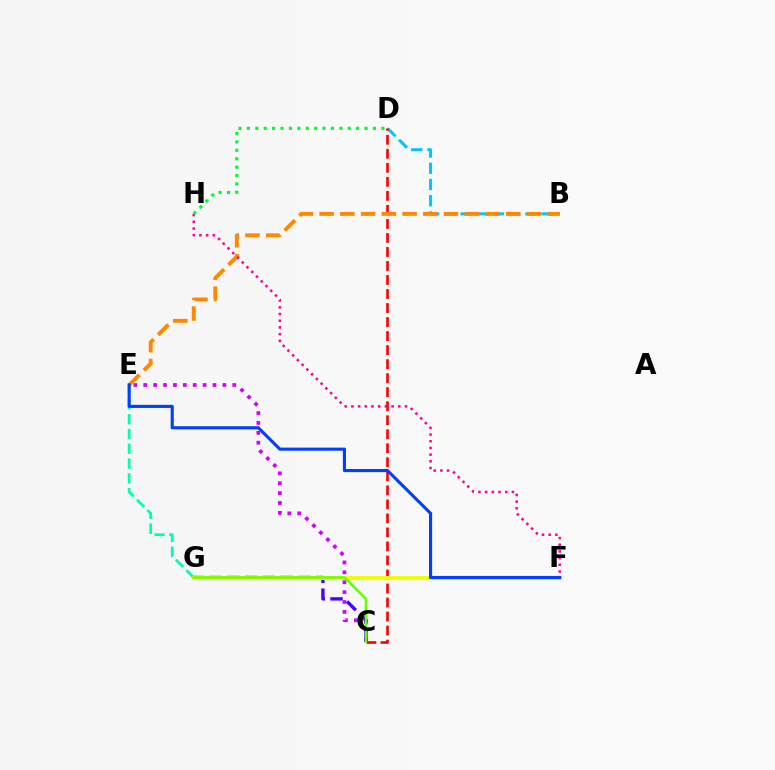{('C', 'E'): [{'color': '#d600ff', 'line_style': 'dotted', 'thickness': 2.69}], ('C', 'G'): [{'color': '#4f00ff', 'line_style': 'dashed', 'thickness': 2.42}, {'color': '#66ff00', 'line_style': 'solid', 'thickness': 1.77}], ('B', 'D'): [{'color': '#00c7ff', 'line_style': 'dashed', 'thickness': 2.2}], ('C', 'D'): [{'color': '#ff0000', 'line_style': 'dashed', 'thickness': 1.9}], ('E', 'G'): [{'color': '#00ffaf', 'line_style': 'dashed', 'thickness': 2.01}], ('B', 'E'): [{'color': '#ff8800', 'line_style': 'dashed', 'thickness': 2.82}], ('F', 'G'): [{'color': '#eeff00', 'line_style': 'solid', 'thickness': 2.78}], ('F', 'H'): [{'color': '#ff00a0', 'line_style': 'dotted', 'thickness': 1.82}], ('E', 'F'): [{'color': '#003fff', 'line_style': 'solid', 'thickness': 2.24}], ('D', 'H'): [{'color': '#00ff27', 'line_style': 'dotted', 'thickness': 2.28}]}